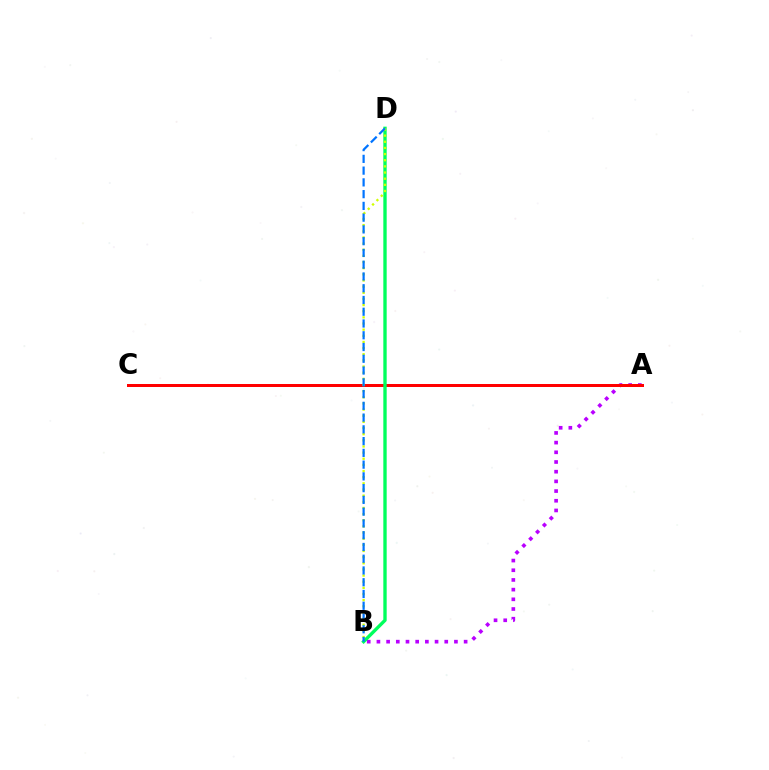{('A', 'B'): [{'color': '#b900ff', 'line_style': 'dotted', 'thickness': 2.63}], ('A', 'C'): [{'color': '#ff0000', 'line_style': 'solid', 'thickness': 2.15}], ('B', 'D'): [{'color': '#00ff5c', 'line_style': 'solid', 'thickness': 2.42}, {'color': '#d1ff00', 'line_style': 'dotted', 'thickness': 1.67}, {'color': '#0074ff', 'line_style': 'dashed', 'thickness': 1.6}]}